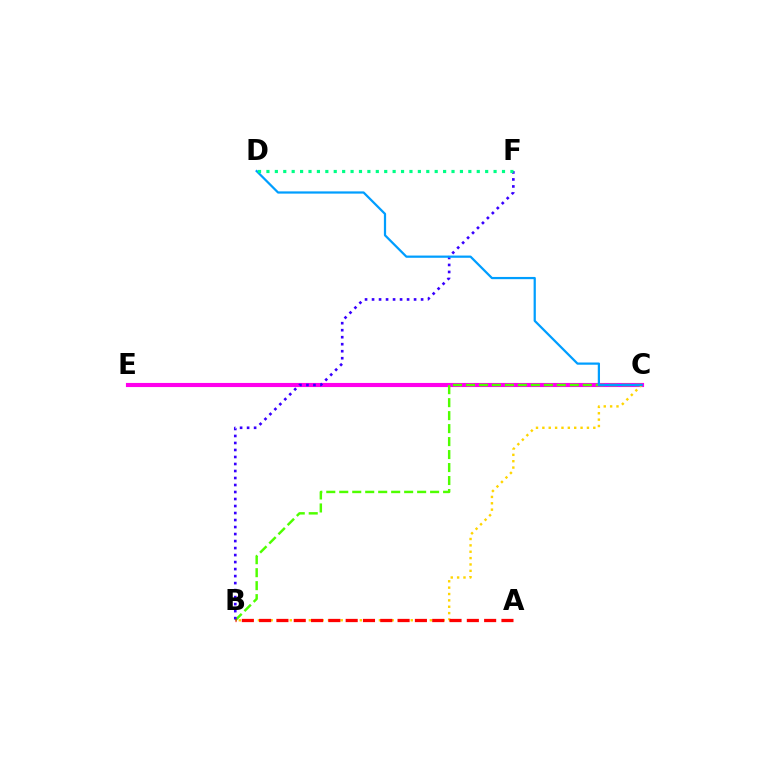{('C', 'E'): [{'color': '#ff00ed', 'line_style': 'solid', 'thickness': 2.97}], ('B', 'C'): [{'color': '#4fff00', 'line_style': 'dashed', 'thickness': 1.76}, {'color': '#ffd500', 'line_style': 'dotted', 'thickness': 1.73}], ('B', 'F'): [{'color': '#3700ff', 'line_style': 'dotted', 'thickness': 1.9}], ('C', 'D'): [{'color': '#009eff', 'line_style': 'solid', 'thickness': 1.61}], ('D', 'F'): [{'color': '#00ff86', 'line_style': 'dotted', 'thickness': 2.29}], ('A', 'B'): [{'color': '#ff0000', 'line_style': 'dashed', 'thickness': 2.35}]}